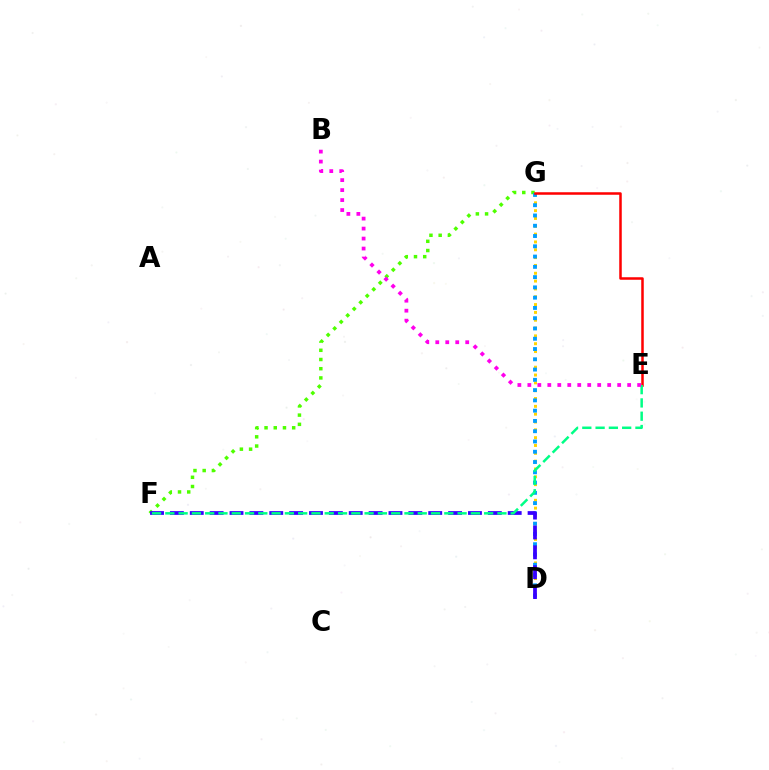{('F', 'G'): [{'color': '#4fff00', 'line_style': 'dotted', 'thickness': 2.5}], ('D', 'G'): [{'color': '#ffd500', 'line_style': 'dotted', 'thickness': 2.13}, {'color': '#009eff', 'line_style': 'dotted', 'thickness': 2.79}], ('E', 'G'): [{'color': '#ff0000', 'line_style': 'solid', 'thickness': 1.81}], ('D', 'F'): [{'color': '#3700ff', 'line_style': 'dashed', 'thickness': 2.7}], ('E', 'F'): [{'color': '#00ff86', 'line_style': 'dashed', 'thickness': 1.8}], ('B', 'E'): [{'color': '#ff00ed', 'line_style': 'dotted', 'thickness': 2.71}]}